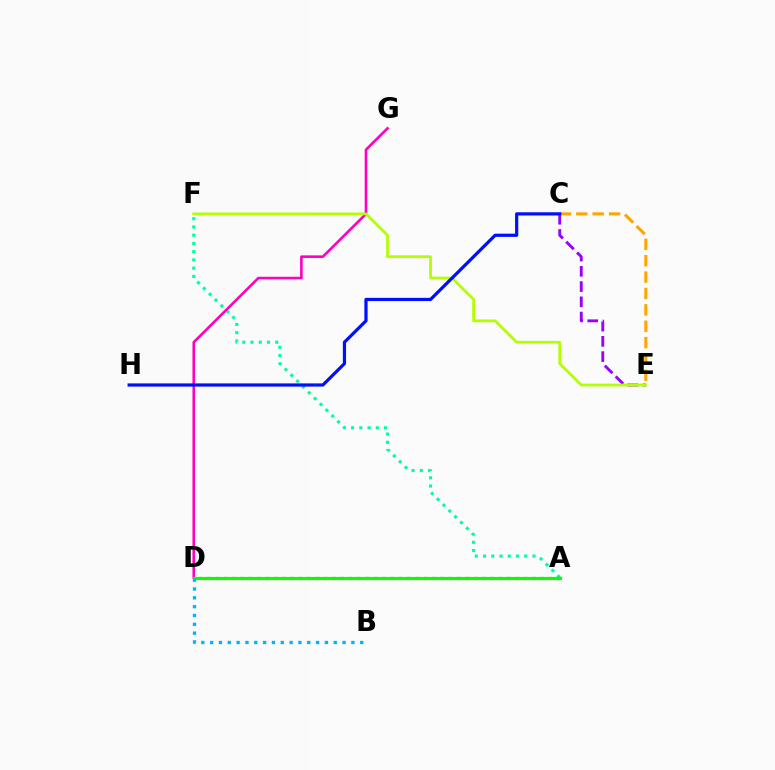{('A', 'F'): [{'color': '#00ff9d', 'line_style': 'dotted', 'thickness': 2.24}], ('C', 'E'): [{'color': '#9b00ff', 'line_style': 'dashed', 'thickness': 2.07}, {'color': '#ffa500', 'line_style': 'dashed', 'thickness': 2.23}], ('A', 'D'): [{'color': '#ff0000', 'line_style': 'dotted', 'thickness': 2.26}, {'color': '#08ff00', 'line_style': 'solid', 'thickness': 2.29}], ('D', 'G'): [{'color': '#ff00bd', 'line_style': 'solid', 'thickness': 1.87}], ('B', 'D'): [{'color': '#00b5ff', 'line_style': 'dotted', 'thickness': 2.4}], ('E', 'F'): [{'color': '#b3ff00', 'line_style': 'solid', 'thickness': 1.99}], ('C', 'H'): [{'color': '#0010ff', 'line_style': 'solid', 'thickness': 2.32}]}